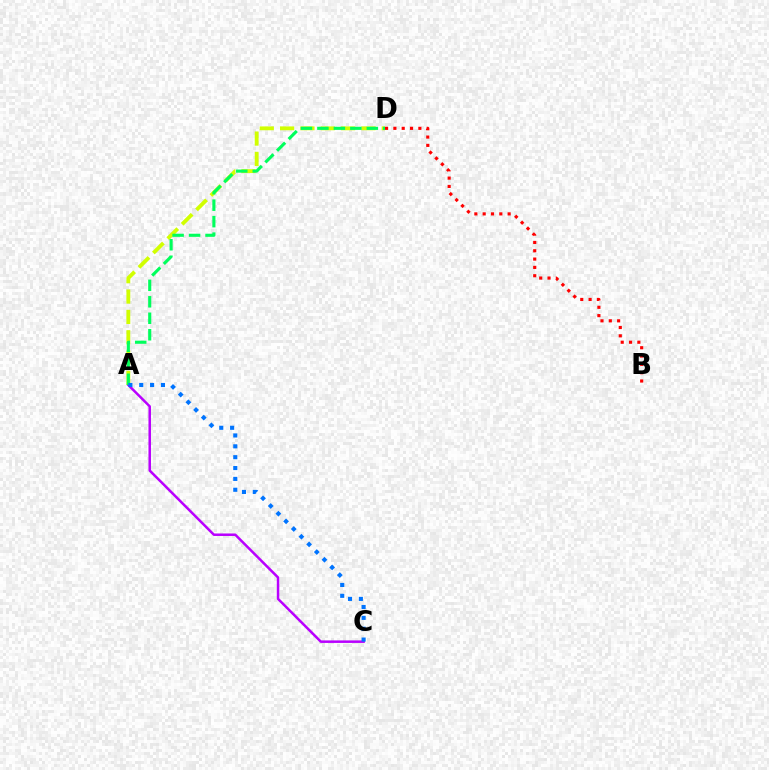{('B', 'D'): [{'color': '#ff0000', 'line_style': 'dotted', 'thickness': 2.26}], ('A', 'D'): [{'color': '#d1ff00', 'line_style': 'dashed', 'thickness': 2.76}, {'color': '#00ff5c', 'line_style': 'dashed', 'thickness': 2.24}], ('A', 'C'): [{'color': '#b900ff', 'line_style': 'solid', 'thickness': 1.81}, {'color': '#0074ff', 'line_style': 'dotted', 'thickness': 2.95}]}